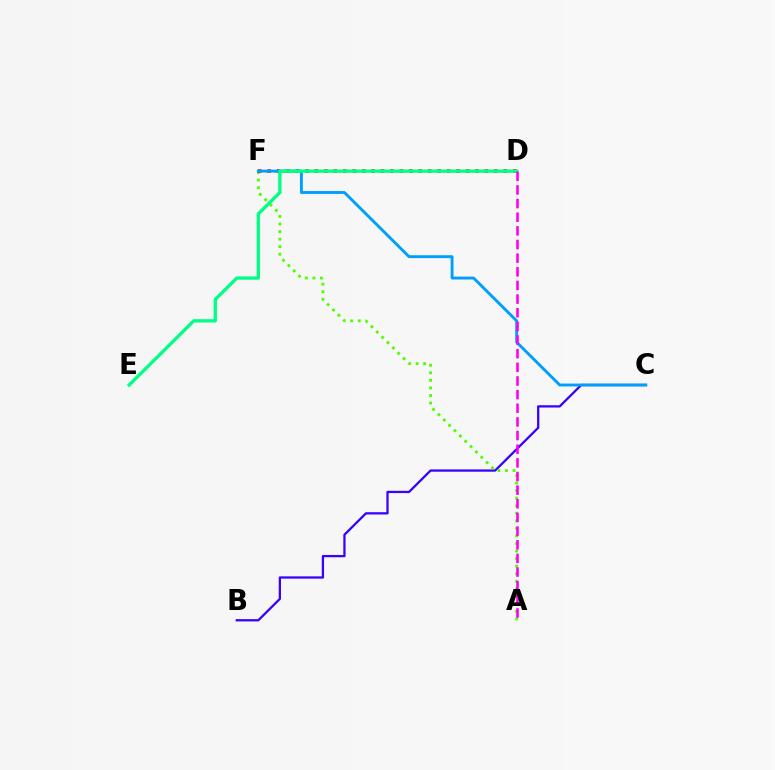{('D', 'F'): [{'color': '#ffd500', 'line_style': 'dotted', 'thickness': 2.18}, {'color': '#ff0000', 'line_style': 'dotted', 'thickness': 2.57}], ('B', 'C'): [{'color': '#3700ff', 'line_style': 'solid', 'thickness': 1.64}], ('A', 'F'): [{'color': '#4fff00', 'line_style': 'dotted', 'thickness': 2.05}], ('C', 'F'): [{'color': '#009eff', 'line_style': 'solid', 'thickness': 2.07}], ('D', 'E'): [{'color': '#00ff86', 'line_style': 'solid', 'thickness': 2.39}], ('A', 'D'): [{'color': '#ff00ed', 'line_style': 'dashed', 'thickness': 1.85}]}